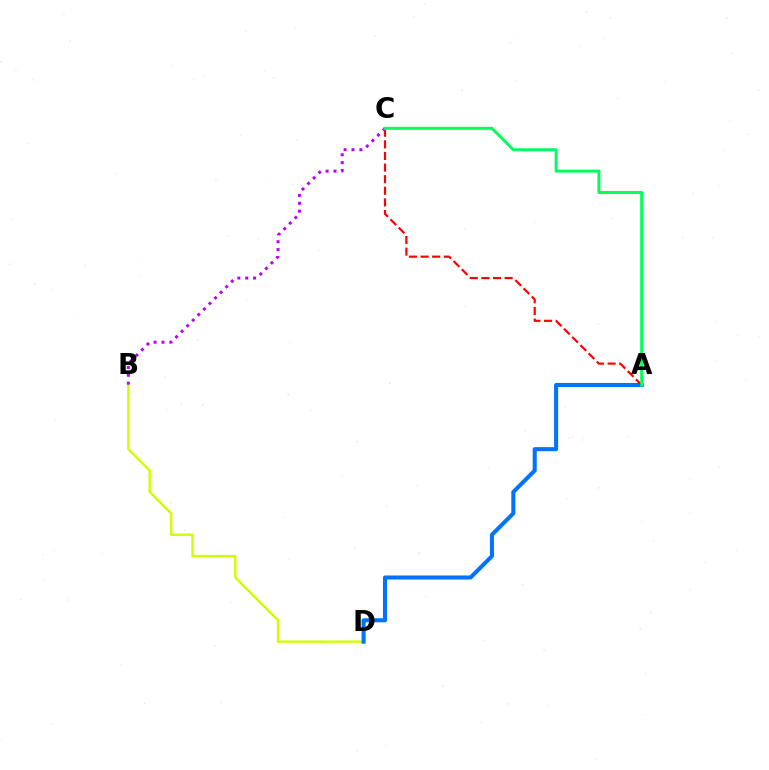{('B', 'D'): [{'color': '#d1ff00', 'line_style': 'solid', 'thickness': 1.76}], ('A', 'D'): [{'color': '#0074ff', 'line_style': 'solid', 'thickness': 2.93}], ('A', 'C'): [{'color': '#ff0000', 'line_style': 'dashed', 'thickness': 1.58}, {'color': '#00ff5c', 'line_style': 'solid', 'thickness': 2.13}], ('B', 'C'): [{'color': '#b900ff', 'line_style': 'dotted', 'thickness': 2.14}]}